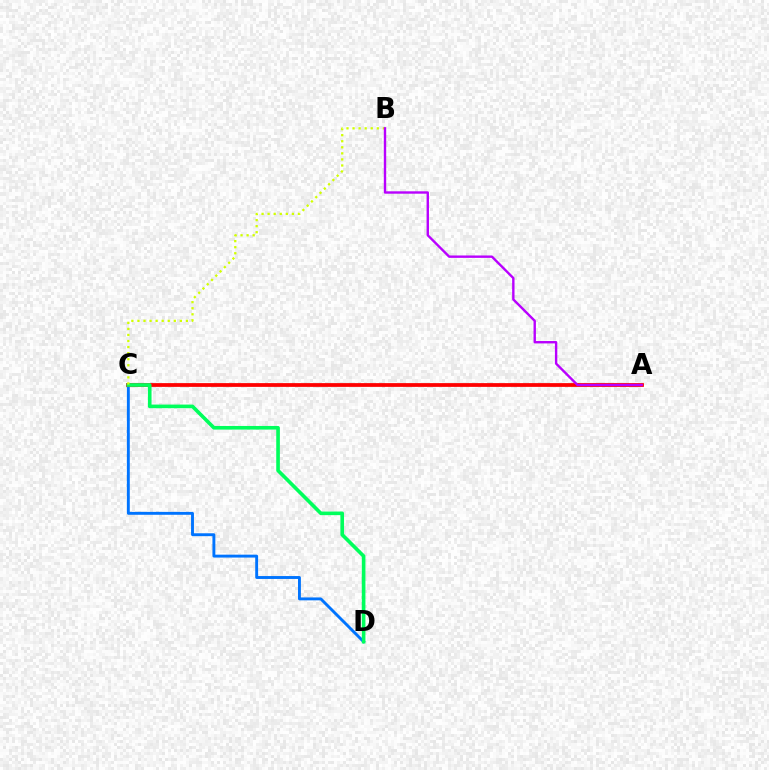{('C', 'D'): [{'color': '#0074ff', 'line_style': 'solid', 'thickness': 2.09}, {'color': '#00ff5c', 'line_style': 'solid', 'thickness': 2.61}], ('A', 'C'): [{'color': '#ff0000', 'line_style': 'solid', 'thickness': 2.71}], ('B', 'C'): [{'color': '#d1ff00', 'line_style': 'dotted', 'thickness': 1.65}], ('A', 'B'): [{'color': '#b900ff', 'line_style': 'solid', 'thickness': 1.72}]}